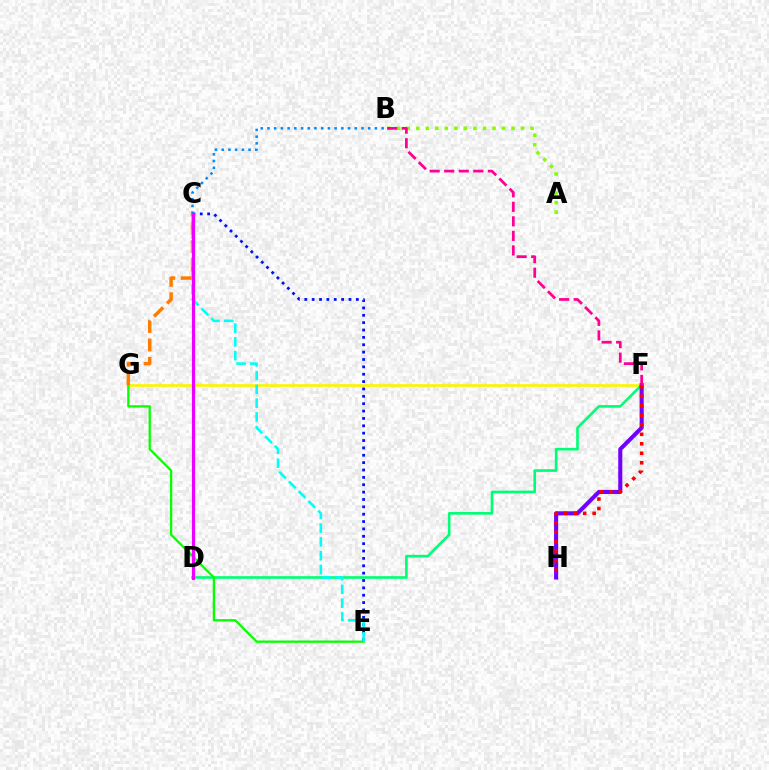{('F', 'G'): [{'color': '#fcf500', 'line_style': 'solid', 'thickness': 1.92}], ('D', 'F'): [{'color': '#00ff74', 'line_style': 'solid', 'thickness': 1.9}], ('E', 'G'): [{'color': '#08ff00', 'line_style': 'solid', 'thickness': 1.65}], ('F', 'H'): [{'color': '#7200ff', 'line_style': 'solid', 'thickness': 2.94}, {'color': '#ff0000', 'line_style': 'dotted', 'thickness': 2.58}], ('A', 'B'): [{'color': '#84ff00', 'line_style': 'dotted', 'thickness': 2.59}], ('B', 'F'): [{'color': '#ff0094', 'line_style': 'dashed', 'thickness': 1.98}], ('C', 'E'): [{'color': '#0010ff', 'line_style': 'dotted', 'thickness': 2.0}, {'color': '#00fff6', 'line_style': 'dashed', 'thickness': 1.87}], ('B', 'C'): [{'color': '#008cff', 'line_style': 'dotted', 'thickness': 1.82}], ('C', 'G'): [{'color': '#ff7c00', 'line_style': 'dashed', 'thickness': 2.49}], ('C', 'D'): [{'color': '#ee00ff', 'line_style': 'solid', 'thickness': 2.28}]}